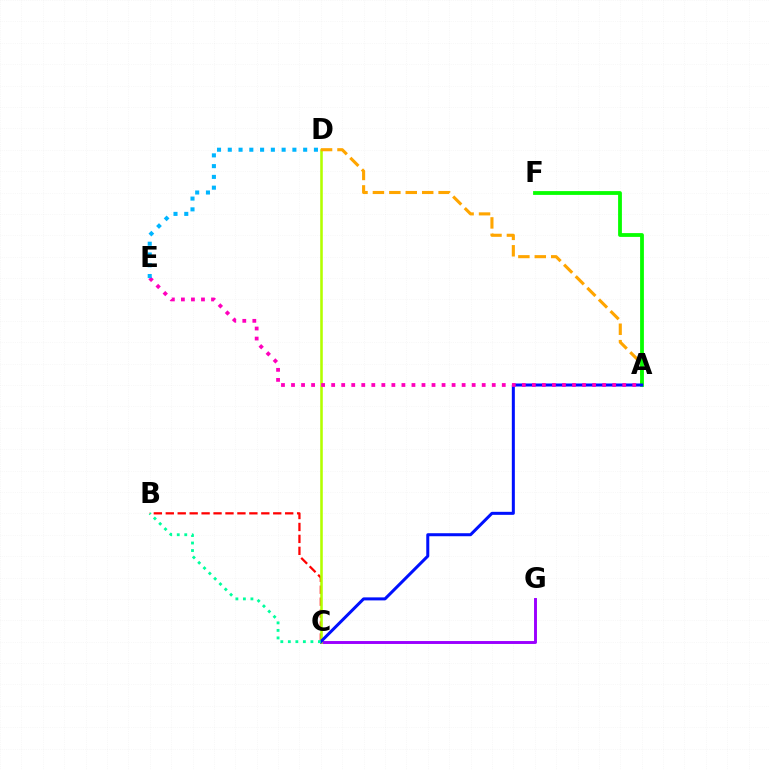{('C', 'G'): [{'color': '#9b00ff', 'line_style': 'solid', 'thickness': 2.1}], ('B', 'C'): [{'color': '#ff0000', 'line_style': 'dashed', 'thickness': 1.62}, {'color': '#00ff9d', 'line_style': 'dotted', 'thickness': 2.04}], ('C', 'D'): [{'color': '#b3ff00', 'line_style': 'solid', 'thickness': 1.86}], ('A', 'D'): [{'color': '#ffa500', 'line_style': 'dashed', 'thickness': 2.23}], ('A', 'F'): [{'color': '#08ff00', 'line_style': 'solid', 'thickness': 2.74}], ('A', 'C'): [{'color': '#0010ff', 'line_style': 'solid', 'thickness': 2.17}], ('A', 'E'): [{'color': '#ff00bd', 'line_style': 'dotted', 'thickness': 2.73}], ('D', 'E'): [{'color': '#00b5ff', 'line_style': 'dotted', 'thickness': 2.93}]}